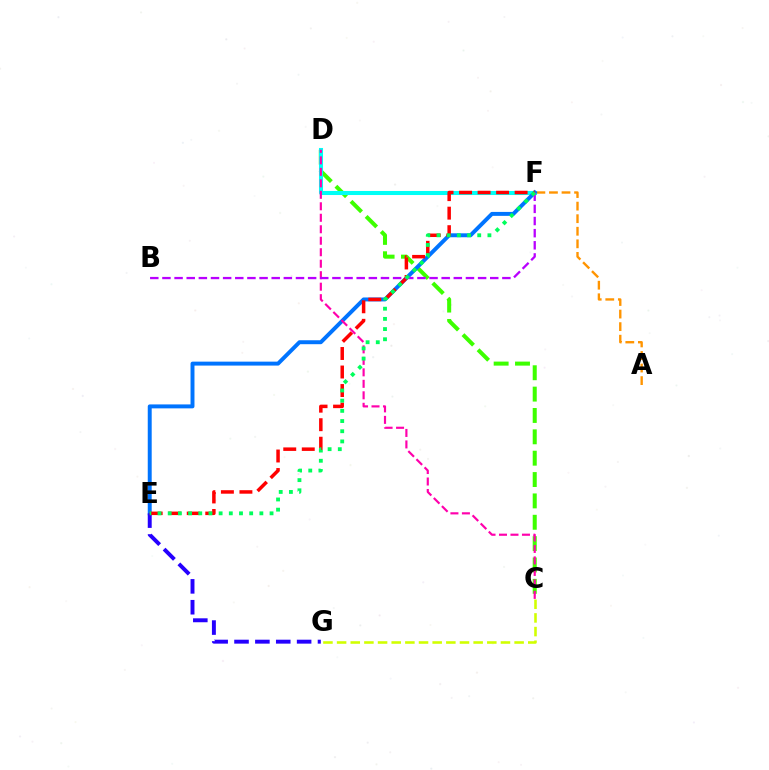{('C', 'D'): [{'color': '#3dff00', 'line_style': 'dashed', 'thickness': 2.9}, {'color': '#ff00ac', 'line_style': 'dashed', 'thickness': 1.56}], ('D', 'F'): [{'color': '#00fff6', 'line_style': 'solid', 'thickness': 2.92}], ('C', 'G'): [{'color': '#d1ff00', 'line_style': 'dashed', 'thickness': 1.86}], ('A', 'F'): [{'color': '#ff9400', 'line_style': 'dashed', 'thickness': 1.71}], ('E', 'F'): [{'color': '#0074ff', 'line_style': 'solid', 'thickness': 2.84}, {'color': '#ff0000', 'line_style': 'dashed', 'thickness': 2.52}, {'color': '#00ff5c', 'line_style': 'dotted', 'thickness': 2.77}], ('E', 'G'): [{'color': '#2500ff', 'line_style': 'dashed', 'thickness': 2.83}], ('B', 'F'): [{'color': '#b900ff', 'line_style': 'dashed', 'thickness': 1.65}]}